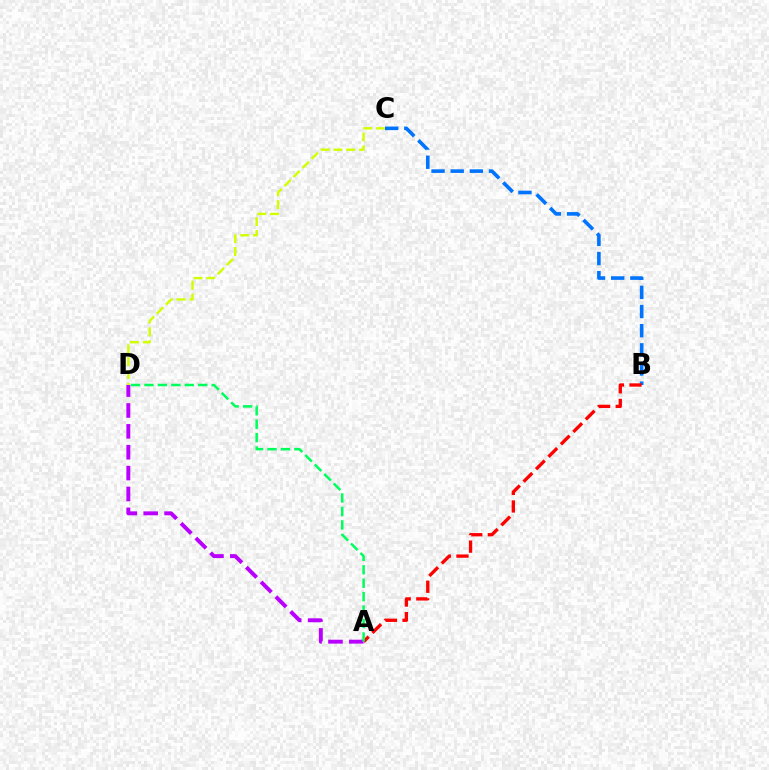{('C', 'D'): [{'color': '#d1ff00', 'line_style': 'dashed', 'thickness': 1.74}], ('B', 'C'): [{'color': '#0074ff', 'line_style': 'dashed', 'thickness': 2.6}], ('A', 'B'): [{'color': '#ff0000', 'line_style': 'dashed', 'thickness': 2.39}], ('A', 'D'): [{'color': '#b900ff', 'line_style': 'dashed', 'thickness': 2.84}, {'color': '#00ff5c', 'line_style': 'dashed', 'thickness': 1.83}]}